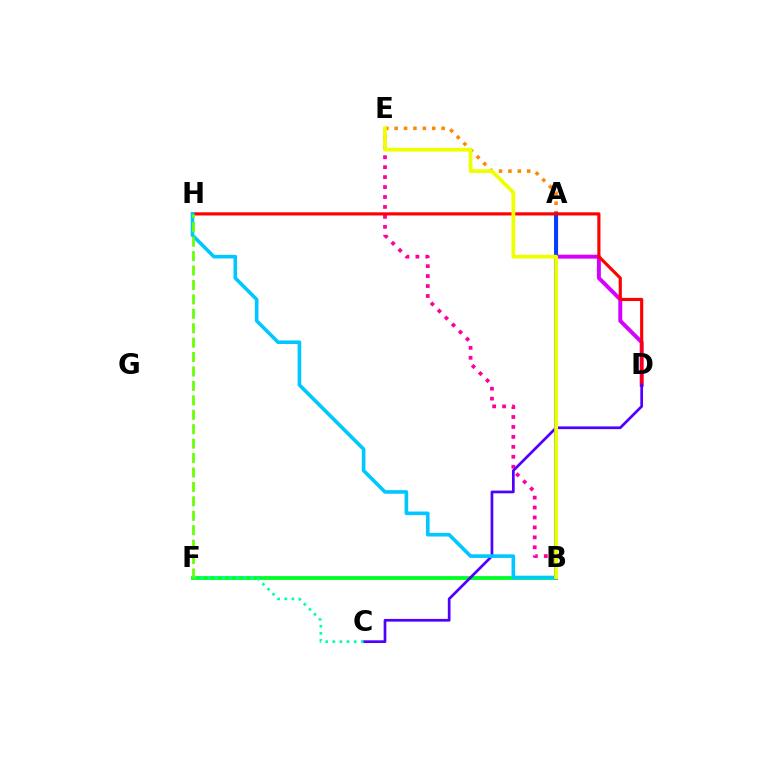{('B', 'F'): [{'color': '#00ff27', 'line_style': 'solid', 'thickness': 2.75}], ('A', 'E'): [{'color': '#ff8800', 'line_style': 'dotted', 'thickness': 2.55}], ('B', 'E'): [{'color': '#ff00a0', 'line_style': 'dotted', 'thickness': 2.7}, {'color': '#eeff00', 'line_style': 'solid', 'thickness': 2.72}], ('A', 'D'): [{'color': '#d600ff', 'line_style': 'solid', 'thickness': 2.84}], ('A', 'B'): [{'color': '#003fff', 'line_style': 'solid', 'thickness': 2.79}], ('D', 'H'): [{'color': '#ff0000', 'line_style': 'solid', 'thickness': 2.26}], ('C', 'D'): [{'color': '#4f00ff', 'line_style': 'solid', 'thickness': 1.95}], ('B', 'H'): [{'color': '#00c7ff', 'line_style': 'solid', 'thickness': 2.6}], ('C', 'F'): [{'color': '#00ffaf', 'line_style': 'dotted', 'thickness': 1.93}], ('F', 'H'): [{'color': '#66ff00', 'line_style': 'dashed', 'thickness': 1.96}]}